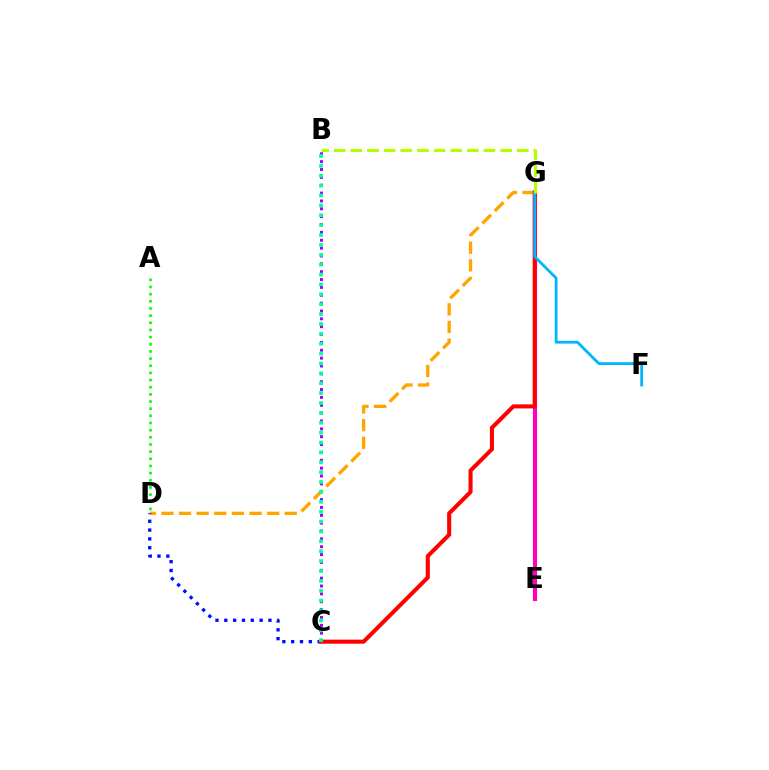{('A', 'D'): [{'color': '#08ff00', 'line_style': 'dotted', 'thickness': 1.94}], ('E', 'G'): [{'color': '#ff00bd', 'line_style': 'solid', 'thickness': 2.96}], ('B', 'C'): [{'color': '#9b00ff', 'line_style': 'dotted', 'thickness': 2.14}, {'color': '#00ff9d', 'line_style': 'dotted', 'thickness': 2.68}], ('D', 'G'): [{'color': '#ffa500', 'line_style': 'dashed', 'thickness': 2.39}], ('C', 'D'): [{'color': '#0010ff', 'line_style': 'dotted', 'thickness': 2.4}], ('C', 'G'): [{'color': '#ff0000', 'line_style': 'solid', 'thickness': 2.93}], ('F', 'G'): [{'color': '#00b5ff', 'line_style': 'solid', 'thickness': 2.02}], ('B', 'G'): [{'color': '#b3ff00', 'line_style': 'dashed', 'thickness': 2.26}]}